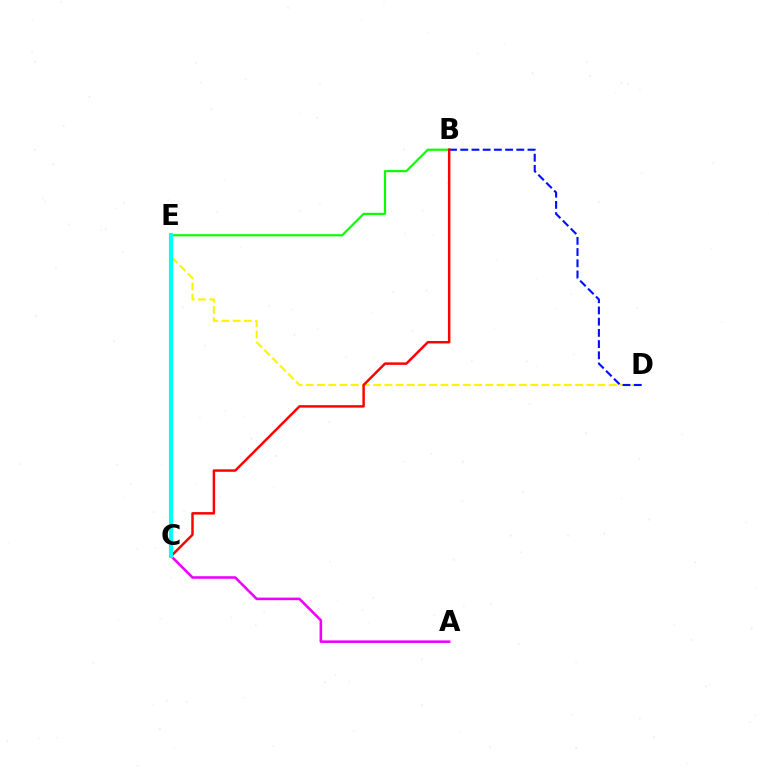{('B', 'E'): [{'color': '#08ff00', 'line_style': 'solid', 'thickness': 1.56}], ('D', 'E'): [{'color': '#fcf500', 'line_style': 'dashed', 'thickness': 1.52}], ('B', 'D'): [{'color': '#0010ff', 'line_style': 'dashed', 'thickness': 1.52}], ('B', 'C'): [{'color': '#ff0000', 'line_style': 'solid', 'thickness': 1.78}], ('A', 'C'): [{'color': '#ee00ff', 'line_style': 'solid', 'thickness': 1.85}], ('C', 'E'): [{'color': '#00fff6', 'line_style': 'solid', 'thickness': 2.97}]}